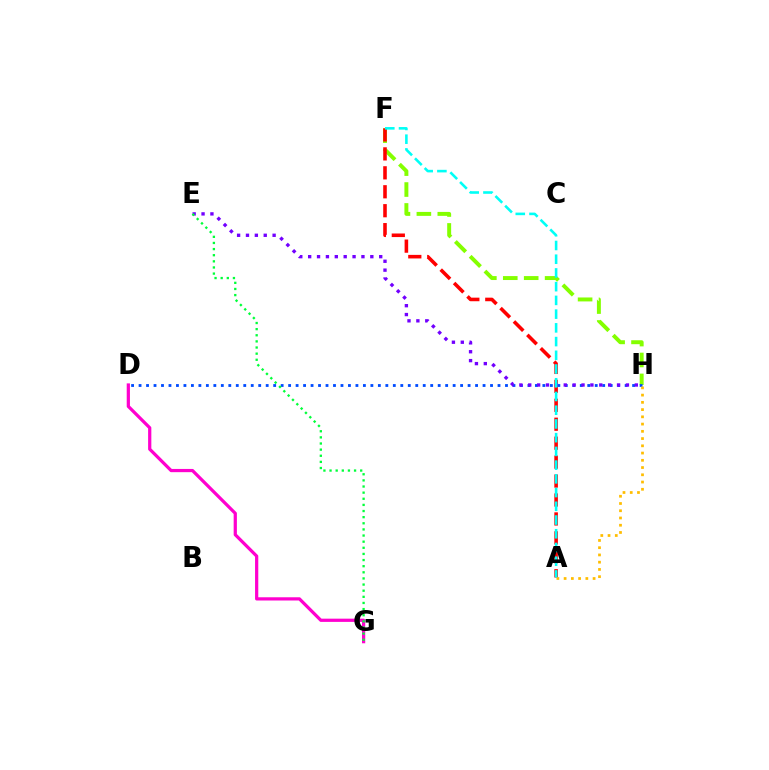{('F', 'H'): [{'color': '#84ff00', 'line_style': 'dashed', 'thickness': 2.84}], ('A', 'F'): [{'color': '#ff0000', 'line_style': 'dashed', 'thickness': 2.57}, {'color': '#00fff6', 'line_style': 'dashed', 'thickness': 1.86}], ('D', 'H'): [{'color': '#004bff', 'line_style': 'dotted', 'thickness': 2.03}], ('E', 'H'): [{'color': '#7200ff', 'line_style': 'dotted', 'thickness': 2.41}], ('D', 'G'): [{'color': '#ff00cf', 'line_style': 'solid', 'thickness': 2.32}], ('A', 'H'): [{'color': '#ffbd00', 'line_style': 'dotted', 'thickness': 1.97}], ('E', 'G'): [{'color': '#00ff39', 'line_style': 'dotted', 'thickness': 1.66}]}